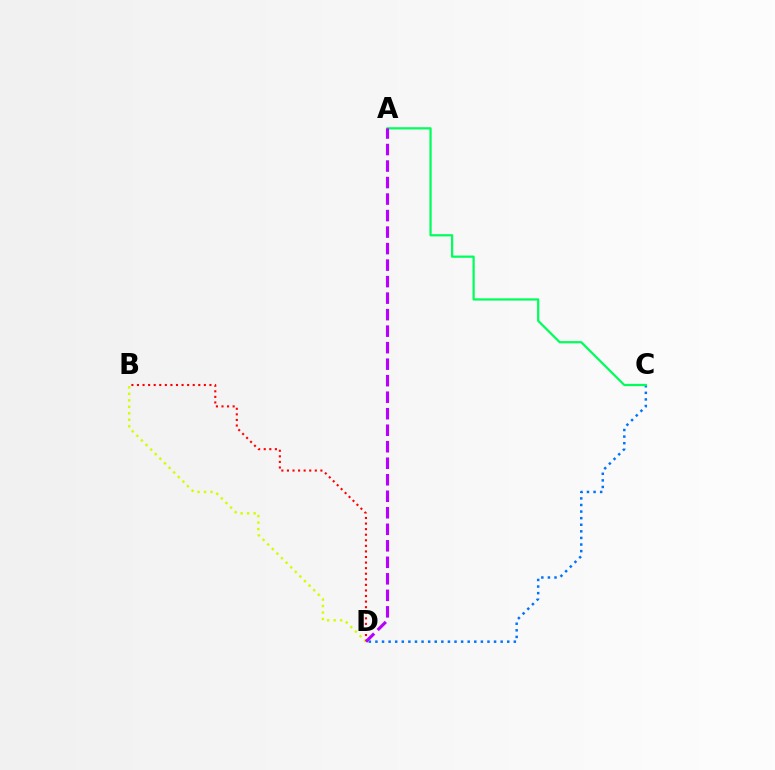{('C', 'D'): [{'color': '#0074ff', 'line_style': 'dotted', 'thickness': 1.79}], ('A', 'C'): [{'color': '#00ff5c', 'line_style': 'solid', 'thickness': 1.61}], ('B', 'D'): [{'color': '#ff0000', 'line_style': 'dotted', 'thickness': 1.51}, {'color': '#d1ff00', 'line_style': 'dotted', 'thickness': 1.76}], ('A', 'D'): [{'color': '#b900ff', 'line_style': 'dashed', 'thickness': 2.24}]}